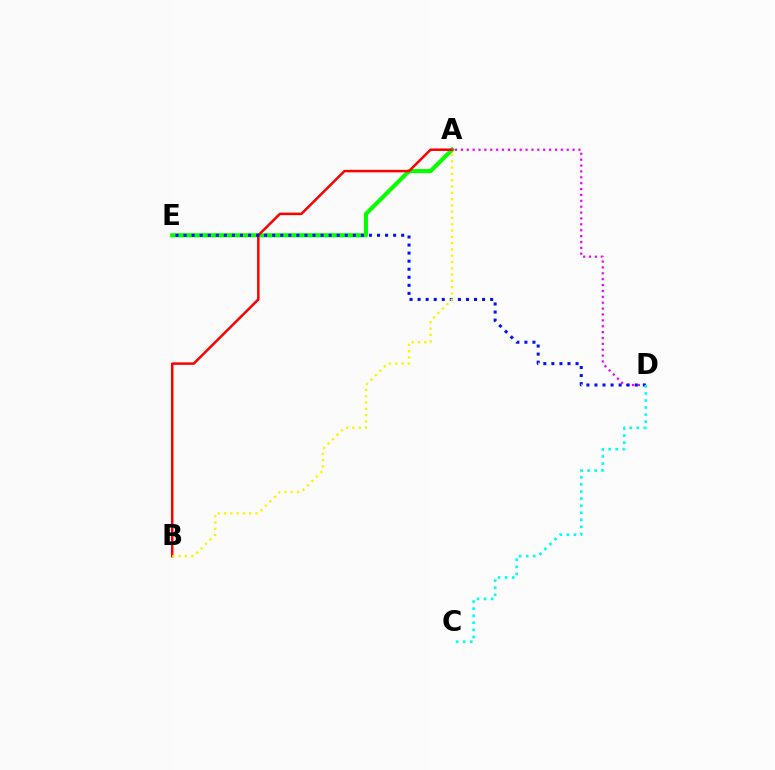{('A', 'E'): [{'color': '#08ff00', 'line_style': 'solid', 'thickness': 2.99}], ('A', 'B'): [{'color': '#ff0000', 'line_style': 'solid', 'thickness': 1.81}, {'color': '#fcf500', 'line_style': 'dotted', 'thickness': 1.71}], ('A', 'D'): [{'color': '#ee00ff', 'line_style': 'dotted', 'thickness': 1.6}], ('D', 'E'): [{'color': '#0010ff', 'line_style': 'dotted', 'thickness': 2.19}], ('C', 'D'): [{'color': '#00fff6', 'line_style': 'dotted', 'thickness': 1.92}]}